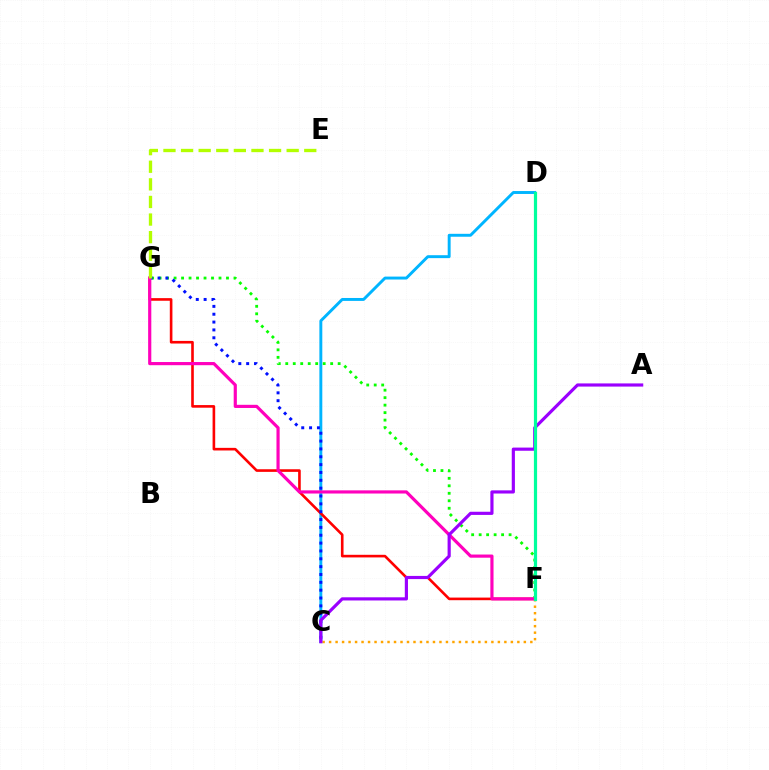{('C', 'D'): [{'color': '#00b5ff', 'line_style': 'solid', 'thickness': 2.11}], ('F', 'G'): [{'color': '#ff0000', 'line_style': 'solid', 'thickness': 1.89}, {'color': '#08ff00', 'line_style': 'dotted', 'thickness': 2.03}, {'color': '#ff00bd', 'line_style': 'solid', 'thickness': 2.28}], ('C', 'G'): [{'color': '#0010ff', 'line_style': 'dotted', 'thickness': 2.13}], ('C', 'F'): [{'color': '#ffa500', 'line_style': 'dotted', 'thickness': 1.76}], ('A', 'C'): [{'color': '#9b00ff', 'line_style': 'solid', 'thickness': 2.28}], ('E', 'G'): [{'color': '#b3ff00', 'line_style': 'dashed', 'thickness': 2.39}], ('D', 'F'): [{'color': '#00ff9d', 'line_style': 'solid', 'thickness': 2.31}]}